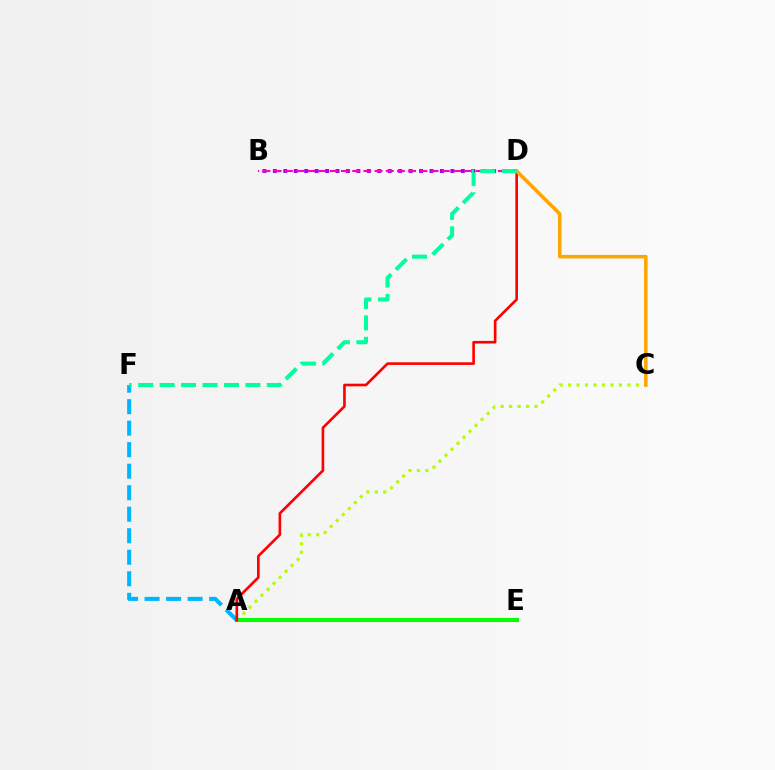{('A', 'E'): [{'color': '#0010ff', 'line_style': 'solid', 'thickness': 1.62}, {'color': '#08ff00', 'line_style': 'solid', 'thickness': 2.93}], ('B', 'D'): [{'color': '#9b00ff', 'line_style': 'dotted', 'thickness': 2.84}, {'color': '#ff00bd', 'line_style': 'dashed', 'thickness': 1.52}], ('A', 'C'): [{'color': '#b3ff00', 'line_style': 'dotted', 'thickness': 2.3}], ('A', 'F'): [{'color': '#00b5ff', 'line_style': 'dashed', 'thickness': 2.92}], ('A', 'D'): [{'color': '#ff0000', 'line_style': 'solid', 'thickness': 1.9}], ('C', 'D'): [{'color': '#ffa500', 'line_style': 'solid', 'thickness': 2.55}], ('D', 'F'): [{'color': '#00ff9d', 'line_style': 'dashed', 'thickness': 2.91}]}